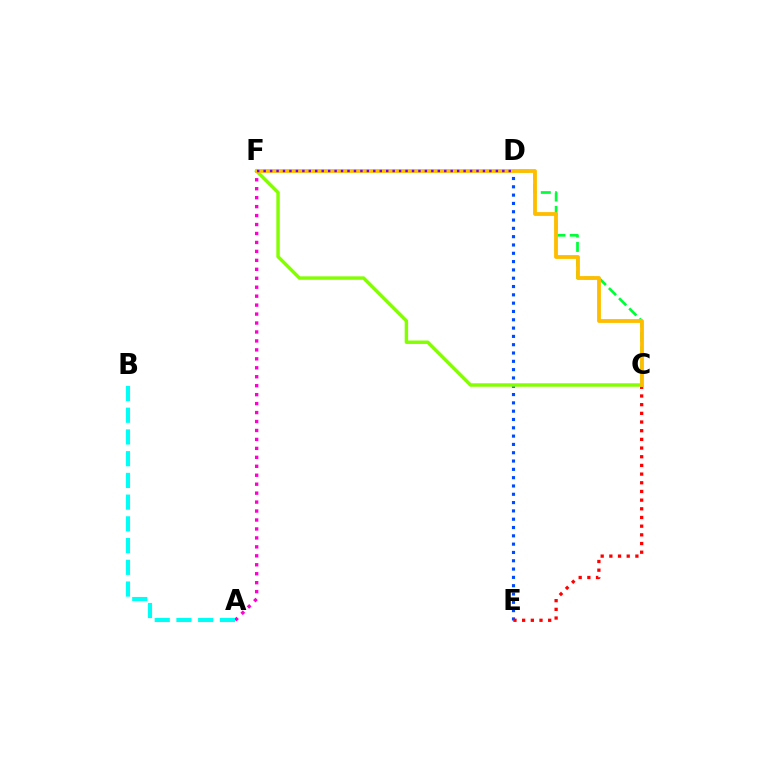{('C', 'D'): [{'color': '#00ff39', 'line_style': 'dashed', 'thickness': 1.95}], ('D', 'E'): [{'color': '#004bff', 'line_style': 'dotted', 'thickness': 2.26}], ('C', 'E'): [{'color': '#ff0000', 'line_style': 'dotted', 'thickness': 2.36}], ('C', 'F'): [{'color': '#84ff00', 'line_style': 'solid', 'thickness': 2.48}, {'color': '#ffbd00', 'line_style': 'solid', 'thickness': 2.74}], ('A', 'F'): [{'color': '#ff00cf', 'line_style': 'dotted', 'thickness': 2.43}], ('A', 'B'): [{'color': '#00fff6', 'line_style': 'dashed', 'thickness': 2.95}], ('D', 'F'): [{'color': '#7200ff', 'line_style': 'dotted', 'thickness': 1.75}]}